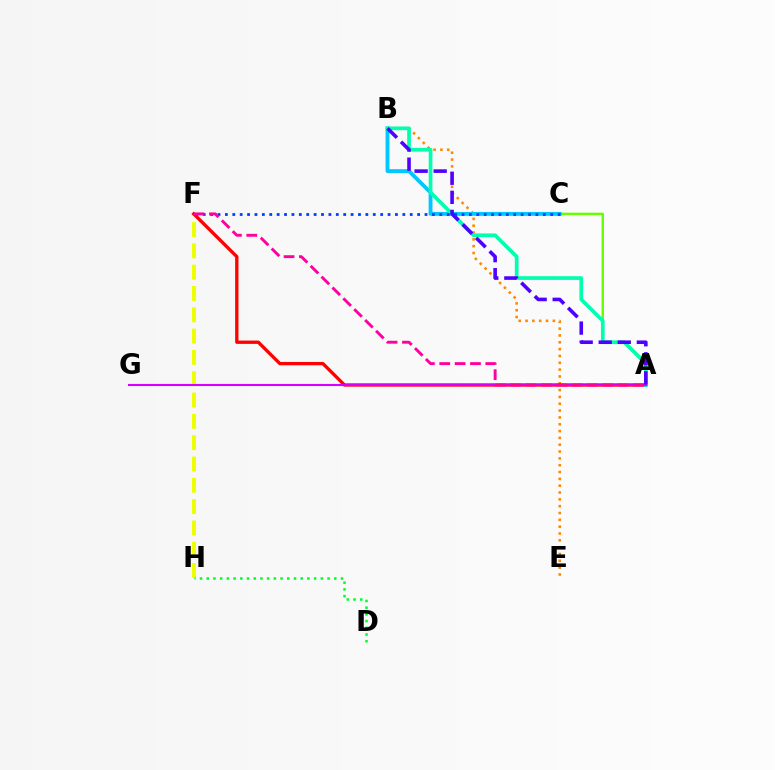{('B', 'E'): [{'color': '#ff8800', 'line_style': 'dotted', 'thickness': 1.86}], ('F', 'H'): [{'color': '#eeff00', 'line_style': 'dashed', 'thickness': 2.9}], ('A', 'C'): [{'color': '#66ff00', 'line_style': 'solid', 'thickness': 1.76}], ('A', 'F'): [{'color': '#ff0000', 'line_style': 'solid', 'thickness': 2.39}, {'color': '#ff00a0', 'line_style': 'dashed', 'thickness': 2.09}], ('B', 'C'): [{'color': '#00c7ff', 'line_style': 'solid', 'thickness': 2.77}], ('A', 'B'): [{'color': '#00ffaf', 'line_style': 'solid', 'thickness': 2.66}, {'color': '#4f00ff', 'line_style': 'dashed', 'thickness': 2.59}], ('A', 'G'): [{'color': '#d600ff', 'line_style': 'solid', 'thickness': 1.51}], ('C', 'F'): [{'color': '#003fff', 'line_style': 'dotted', 'thickness': 2.01}], ('D', 'H'): [{'color': '#00ff27', 'line_style': 'dotted', 'thickness': 1.82}]}